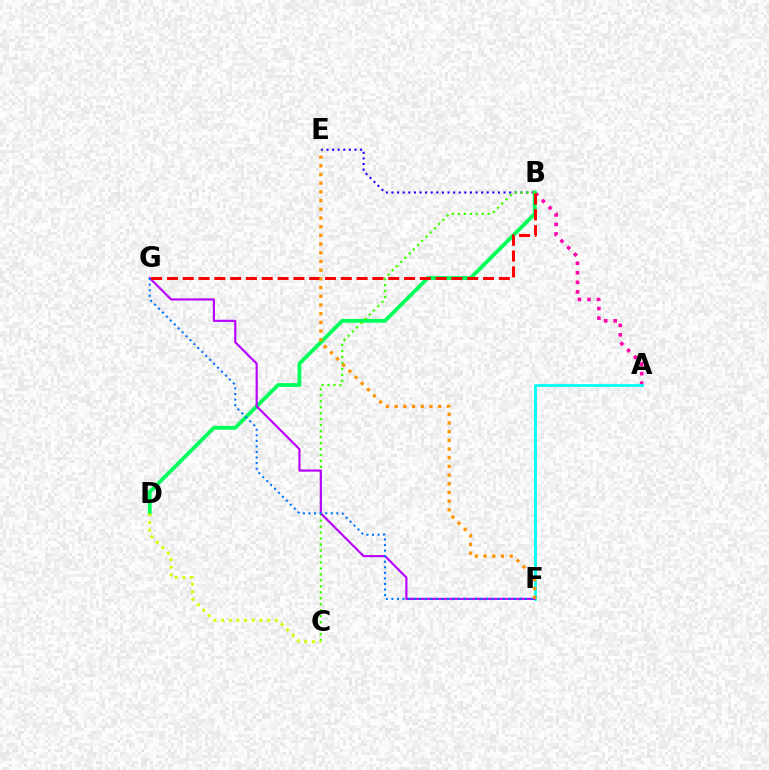{('A', 'B'): [{'color': '#ff00ac', 'line_style': 'dotted', 'thickness': 2.59}], ('B', 'D'): [{'color': '#00ff5c', 'line_style': 'solid', 'thickness': 2.75}], ('B', 'E'): [{'color': '#2500ff', 'line_style': 'dotted', 'thickness': 1.52}], ('A', 'F'): [{'color': '#00fff6', 'line_style': 'solid', 'thickness': 2.0}], ('B', 'C'): [{'color': '#3dff00', 'line_style': 'dotted', 'thickness': 1.62}], ('F', 'G'): [{'color': '#b900ff', 'line_style': 'solid', 'thickness': 1.54}, {'color': '#0074ff', 'line_style': 'dotted', 'thickness': 1.51}], ('B', 'G'): [{'color': '#ff0000', 'line_style': 'dashed', 'thickness': 2.15}], ('E', 'F'): [{'color': '#ff9400', 'line_style': 'dotted', 'thickness': 2.36}], ('C', 'D'): [{'color': '#d1ff00', 'line_style': 'dotted', 'thickness': 2.08}]}